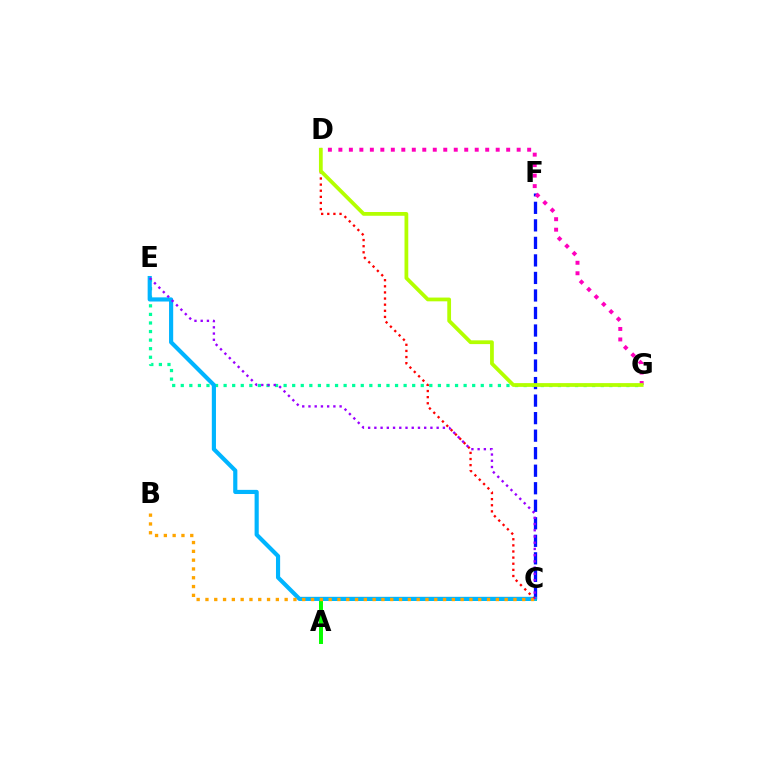{('E', 'G'): [{'color': '#00ff9d', 'line_style': 'dotted', 'thickness': 2.33}], ('A', 'C'): [{'color': '#08ff00', 'line_style': 'solid', 'thickness': 2.86}], ('C', 'F'): [{'color': '#0010ff', 'line_style': 'dashed', 'thickness': 2.38}], ('C', 'E'): [{'color': '#00b5ff', 'line_style': 'solid', 'thickness': 2.99}, {'color': '#9b00ff', 'line_style': 'dotted', 'thickness': 1.69}], ('C', 'D'): [{'color': '#ff0000', 'line_style': 'dotted', 'thickness': 1.66}], ('D', 'G'): [{'color': '#ff00bd', 'line_style': 'dotted', 'thickness': 2.85}, {'color': '#b3ff00', 'line_style': 'solid', 'thickness': 2.71}], ('B', 'C'): [{'color': '#ffa500', 'line_style': 'dotted', 'thickness': 2.39}]}